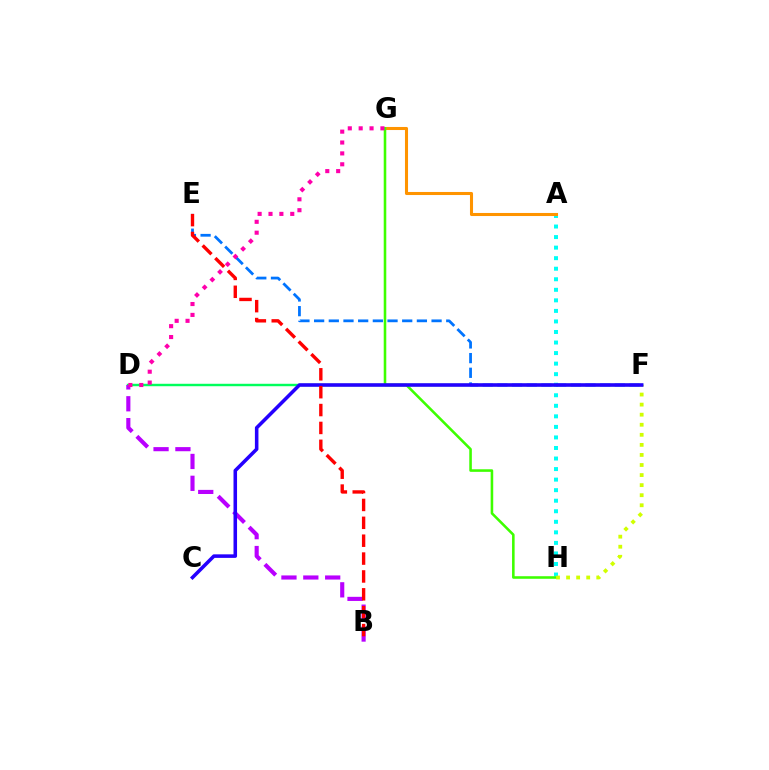{('A', 'H'): [{'color': '#00fff6', 'line_style': 'dotted', 'thickness': 2.87}], ('D', 'F'): [{'color': '#00ff5c', 'line_style': 'solid', 'thickness': 1.75}], ('B', 'D'): [{'color': '#b900ff', 'line_style': 'dashed', 'thickness': 2.97}], ('A', 'G'): [{'color': '#ff9400', 'line_style': 'solid', 'thickness': 2.2}], ('G', 'H'): [{'color': '#3dff00', 'line_style': 'solid', 'thickness': 1.85}], ('E', 'F'): [{'color': '#0074ff', 'line_style': 'dashed', 'thickness': 1.99}], ('F', 'H'): [{'color': '#d1ff00', 'line_style': 'dotted', 'thickness': 2.73}], ('C', 'F'): [{'color': '#2500ff', 'line_style': 'solid', 'thickness': 2.55}], ('D', 'G'): [{'color': '#ff00ac', 'line_style': 'dotted', 'thickness': 2.96}], ('B', 'E'): [{'color': '#ff0000', 'line_style': 'dashed', 'thickness': 2.43}]}